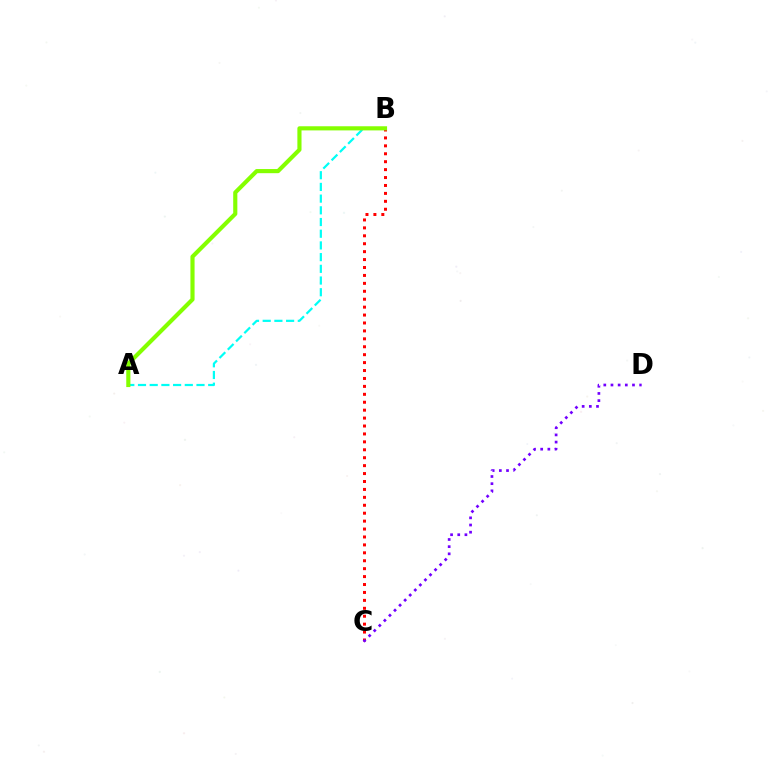{('B', 'C'): [{'color': '#ff0000', 'line_style': 'dotted', 'thickness': 2.15}], ('A', 'B'): [{'color': '#00fff6', 'line_style': 'dashed', 'thickness': 1.59}, {'color': '#84ff00', 'line_style': 'solid', 'thickness': 2.98}], ('C', 'D'): [{'color': '#7200ff', 'line_style': 'dotted', 'thickness': 1.95}]}